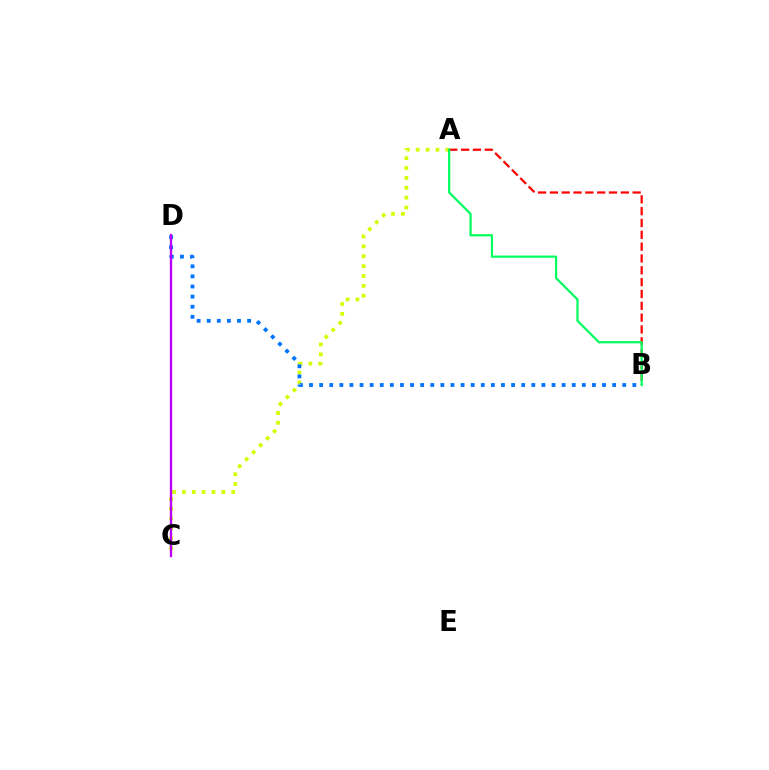{('A', 'B'): [{'color': '#ff0000', 'line_style': 'dashed', 'thickness': 1.61}, {'color': '#00ff5c', 'line_style': 'solid', 'thickness': 1.58}], ('A', 'C'): [{'color': '#d1ff00', 'line_style': 'dotted', 'thickness': 2.68}], ('B', 'D'): [{'color': '#0074ff', 'line_style': 'dotted', 'thickness': 2.74}], ('C', 'D'): [{'color': '#b900ff', 'line_style': 'solid', 'thickness': 1.68}]}